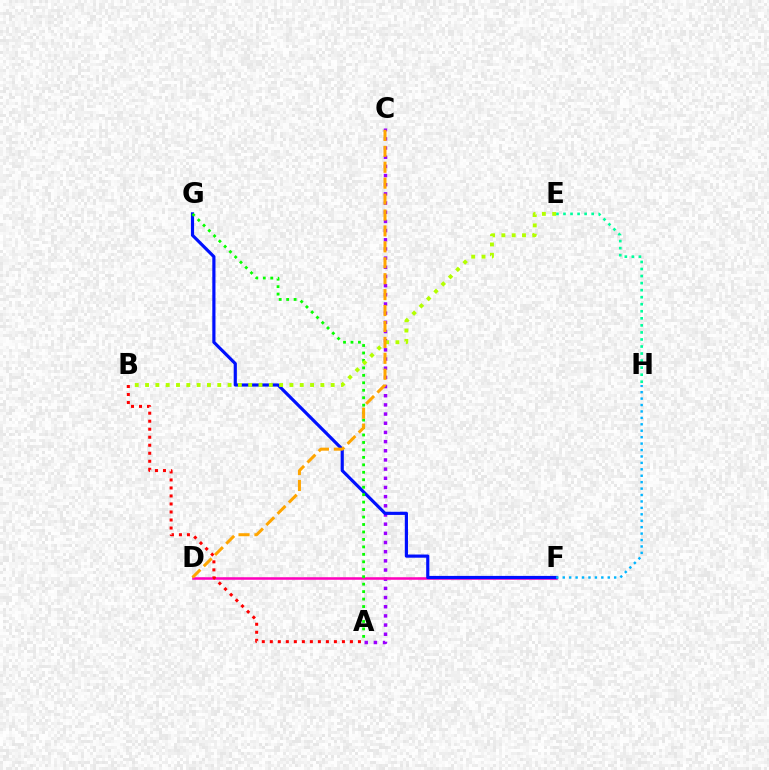{('A', 'C'): [{'color': '#9b00ff', 'line_style': 'dotted', 'thickness': 2.49}], ('E', 'H'): [{'color': '#00ff9d', 'line_style': 'dotted', 'thickness': 1.91}], ('D', 'F'): [{'color': '#ff00bd', 'line_style': 'solid', 'thickness': 1.83}], ('F', 'G'): [{'color': '#0010ff', 'line_style': 'solid', 'thickness': 2.28}], ('A', 'G'): [{'color': '#08ff00', 'line_style': 'dotted', 'thickness': 2.03}], ('B', 'E'): [{'color': '#b3ff00', 'line_style': 'dotted', 'thickness': 2.8}], ('F', 'H'): [{'color': '#00b5ff', 'line_style': 'dotted', 'thickness': 1.75}], ('A', 'B'): [{'color': '#ff0000', 'line_style': 'dotted', 'thickness': 2.18}], ('C', 'D'): [{'color': '#ffa500', 'line_style': 'dashed', 'thickness': 2.16}]}